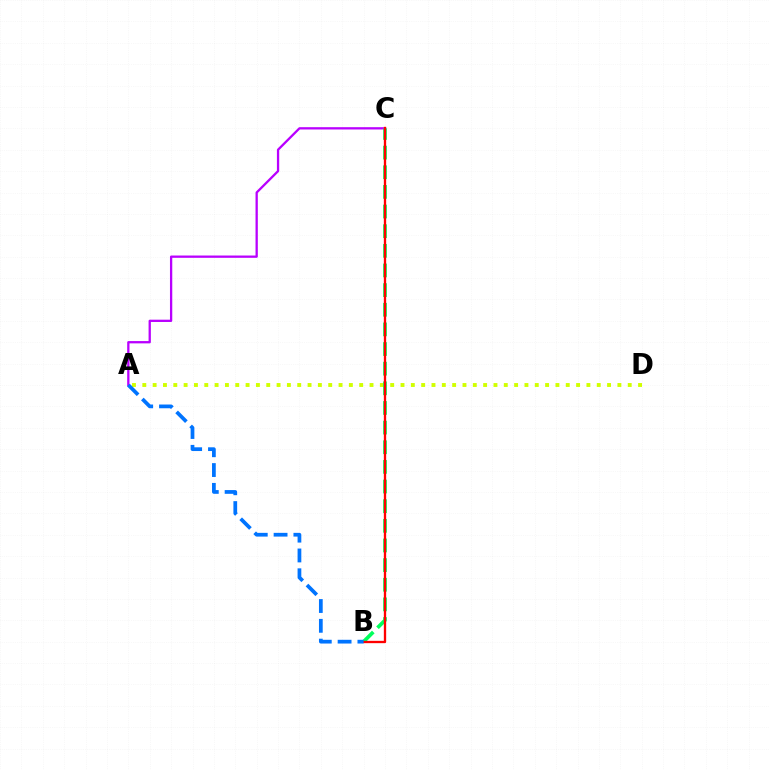{('A', 'C'): [{'color': '#b900ff', 'line_style': 'solid', 'thickness': 1.65}], ('A', 'D'): [{'color': '#d1ff00', 'line_style': 'dotted', 'thickness': 2.81}], ('B', 'C'): [{'color': '#00ff5c', 'line_style': 'dashed', 'thickness': 2.67}, {'color': '#ff0000', 'line_style': 'solid', 'thickness': 1.67}], ('A', 'B'): [{'color': '#0074ff', 'line_style': 'dashed', 'thickness': 2.69}]}